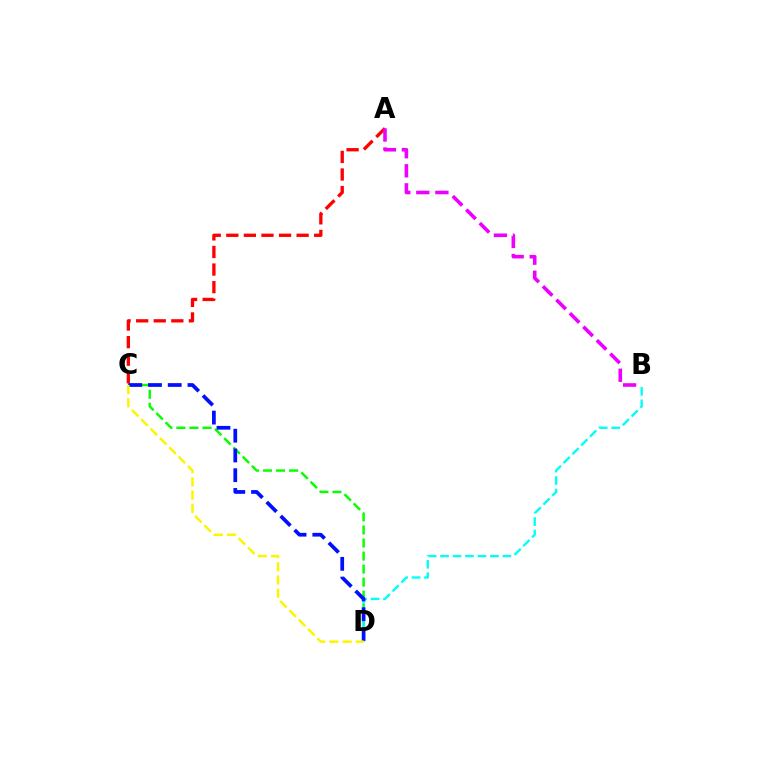{('C', 'D'): [{'color': '#08ff00', 'line_style': 'dashed', 'thickness': 1.77}, {'color': '#0010ff', 'line_style': 'dashed', 'thickness': 2.68}, {'color': '#fcf500', 'line_style': 'dashed', 'thickness': 1.79}], ('B', 'D'): [{'color': '#00fff6', 'line_style': 'dashed', 'thickness': 1.69}], ('A', 'C'): [{'color': '#ff0000', 'line_style': 'dashed', 'thickness': 2.39}], ('A', 'B'): [{'color': '#ee00ff', 'line_style': 'dashed', 'thickness': 2.59}]}